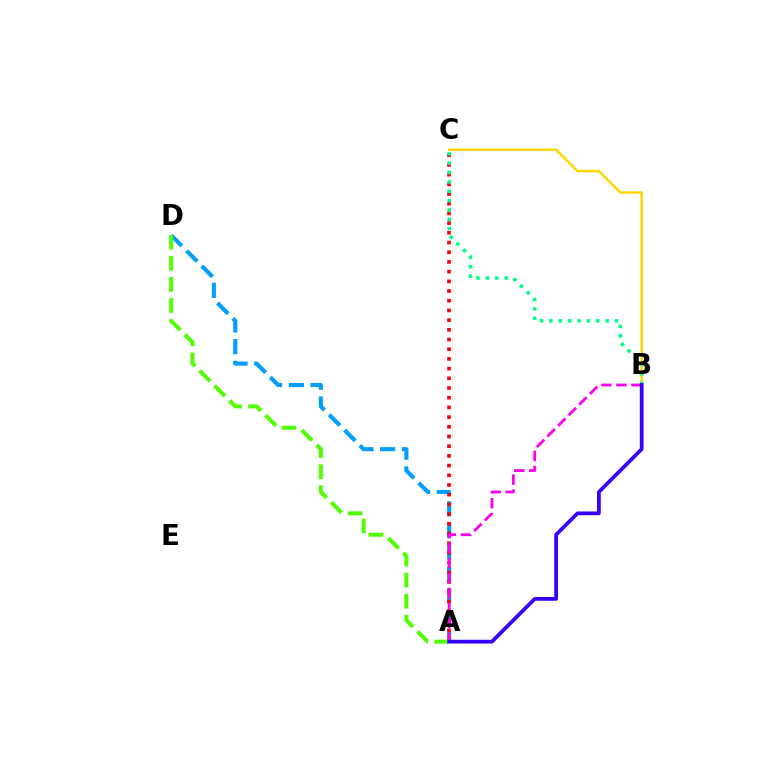{('A', 'D'): [{'color': '#009eff', 'line_style': 'dashed', 'thickness': 2.95}, {'color': '#4fff00', 'line_style': 'dashed', 'thickness': 2.87}], ('A', 'C'): [{'color': '#ff0000', 'line_style': 'dotted', 'thickness': 2.64}], ('B', 'C'): [{'color': '#ffd500', 'line_style': 'solid', 'thickness': 1.75}, {'color': '#00ff86', 'line_style': 'dotted', 'thickness': 2.55}], ('A', 'B'): [{'color': '#ff00ed', 'line_style': 'dashed', 'thickness': 2.04}, {'color': '#3700ff', 'line_style': 'solid', 'thickness': 2.7}]}